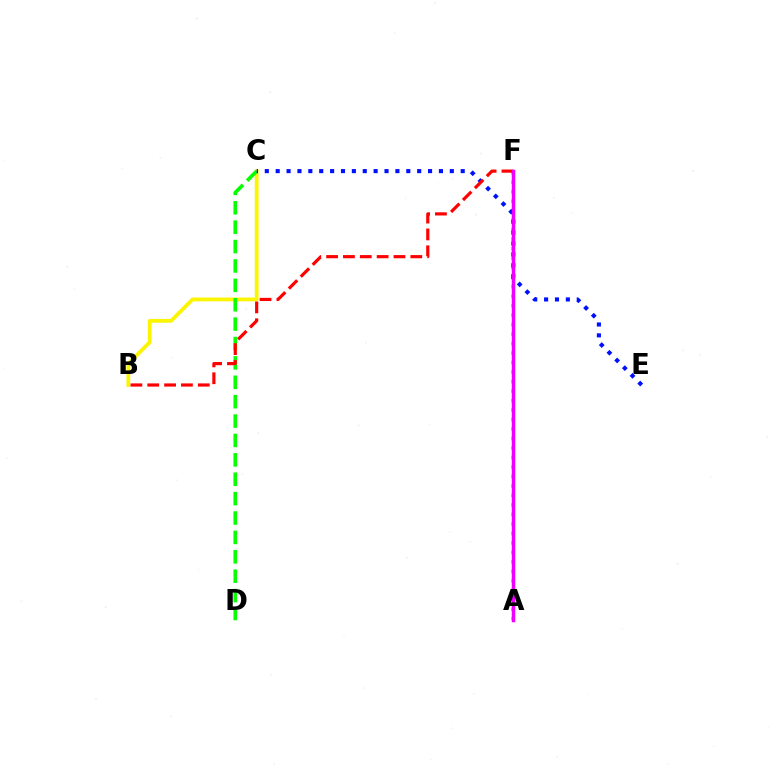{('B', 'C'): [{'color': '#fcf500', 'line_style': 'solid', 'thickness': 2.73}], ('C', 'D'): [{'color': '#08ff00', 'line_style': 'dashed', 'thickness': 2.63}], ('A', 'F'): [{'color': '#00fff6', 'line_style': 'dotted', 'thickness': 2.58}, {'color': '#ee00ff', 'line_style': 'solid', 'thickness': 2.51}], ('C', 'E'): [{'color': '#0010ff', 'line_style': 'dotted', 'thickness': 2.96}], ('B', 'F'): [{'color': '#ff0000', 'line_style': 'dashed', 'thickness': 2.29}]}